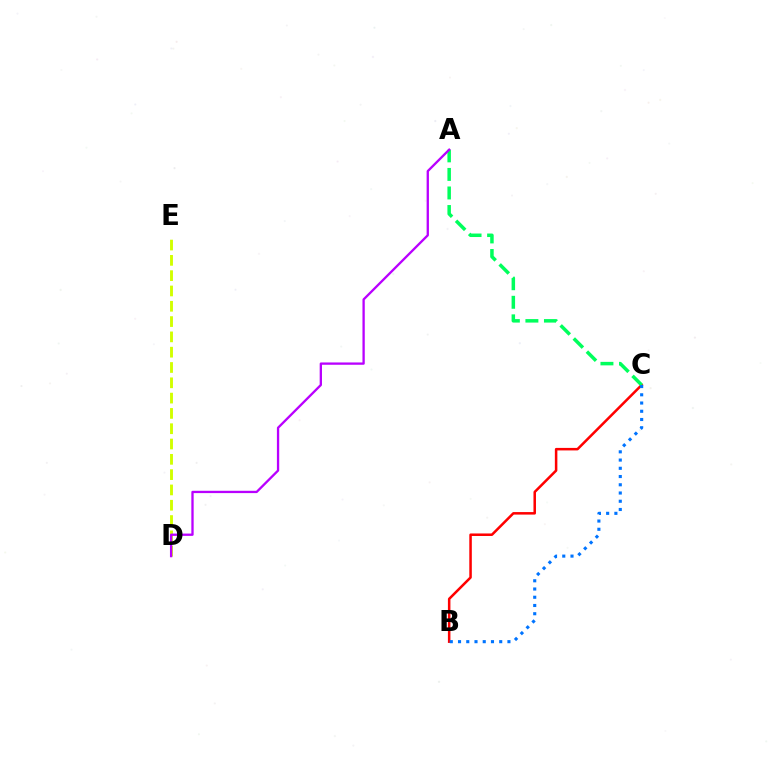{('B', 'C'): [{'color': '#ff0000', 'line_style': 'solid', 'thickness': 1.81}, {'color': '#0074ff', 'line_style': 'dotted', 'thickness': 2.24}], ('A', 'C'): [{'color': '#00ff5c', 'line_style': 'dashed', 'thickness': 2.52}], ('D', 'E'): [{'color': '#d1ff00', 'line_style': 'dashed', 'thickness': 2.08}], ('A', 'D'): [{'color': '#b900ff', 'line_style': 'solid', 'thickness': 1.66}]}